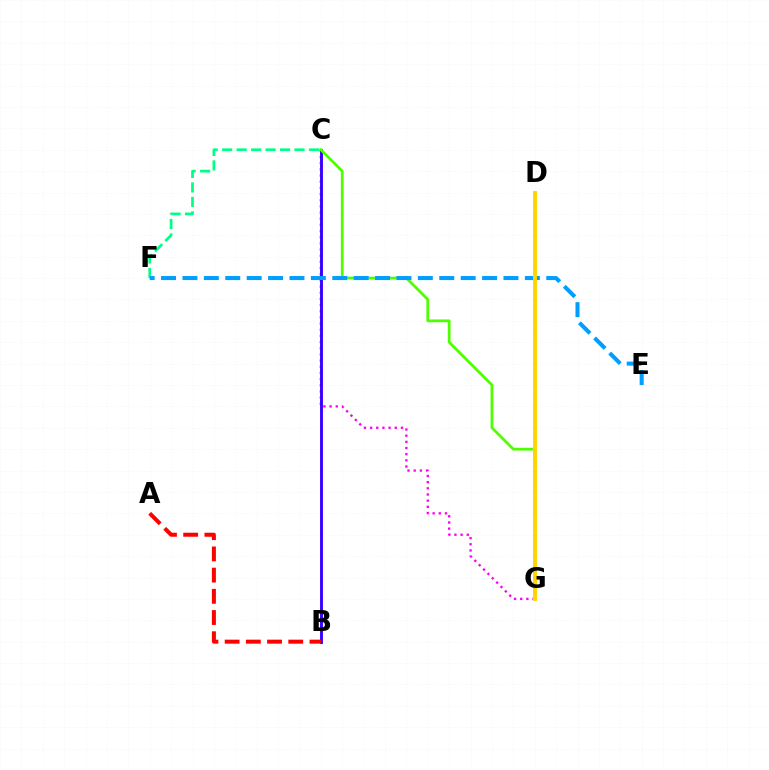{('C', 'F'): [{'color': '#00ff86', 'line_style': 'dashed', 'thickness': 1.97}], ('C', 'G'): [{'color': '#ff00ed', 'line_style': 'dotted', 'thickness': 1.68}, {'color': '#4fff00', 'line_style': 'solid', 'thickness': 1.99}], ('B', 'C'): [{'color': '#3700ff', 'line_style': 'solid', 'thickness': 2.08}], ('E', 'F'): [{'color': '#009eff', 'line_style': 'dashed', 'thickness': 2.91}], ('A', 'B'): [{'color': '#ff0000', 'line_style': 'dashed', 'thickness': 2.88}], ('D', 'G'): [{'color': '#ffd500', 'line_style': 'solid', 'thickness': 2.83}]}